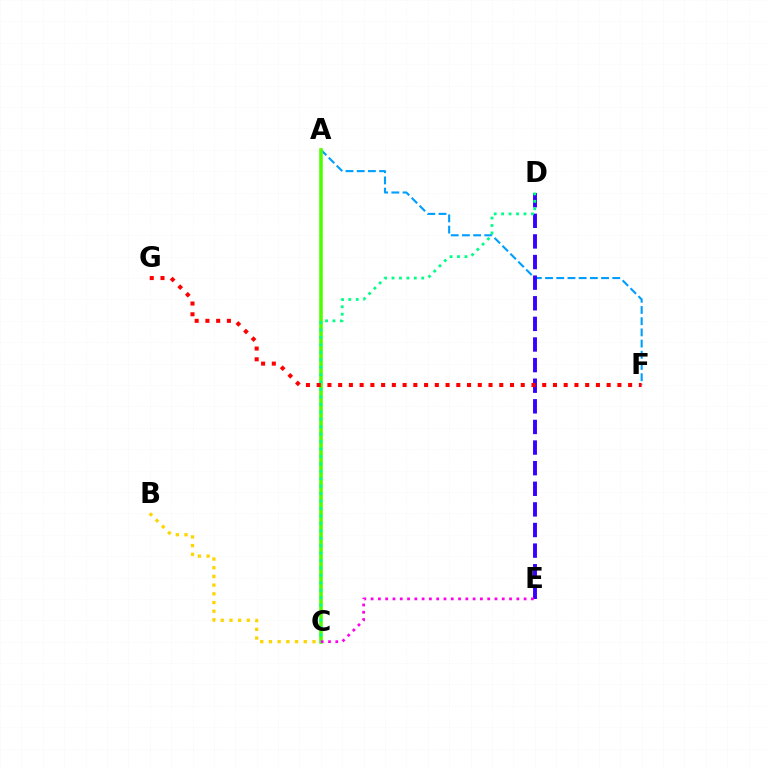{('A', 'F'): [{'color': '#009eff', 'line_style': 'dashed', 'thickness': 1.52}], ('A', 'C'): [{'color': '#4fff00', 'line_style': 'solid', 'thickness': 2.58}], ('D', 'E'): [{'color': '#3700ff', 'line_style': 'dashed', 'thickness': 2.8}], ('C', 'D'): [{'color': '#00ff86', 'line_style': 'dotted', 'thickness': 2.02}], ('F', 'G'): [{'color': '#ff0000', 'line_style': 'dotted', 'thickness': 2.92}], ('B', 'C'): [{'color': '#ffd500', 'line_style': 'dotted', 'thickness': 2.36}], ('C', 'E'): [{'color': '#ff00ed', 'line_style': 'dotted', 'thickness': 1.98}]}